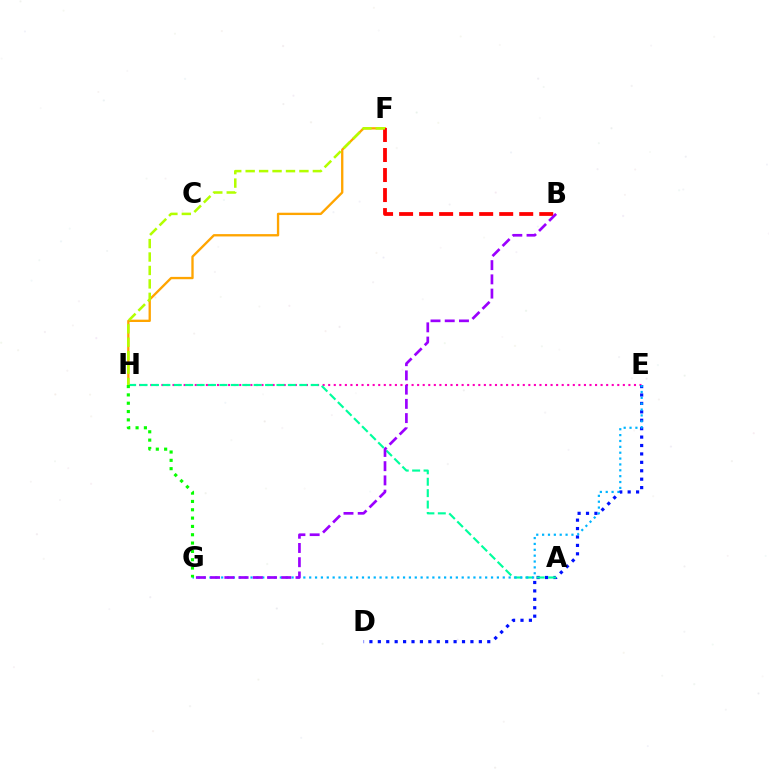{('E', 'H'): [{'color': '#ff00bd', 'line_style': 'dotted', 'thickness': 1.51}], ('F', 'H'): [{'color': '#ffa500', 'line_style': 'solid', 'thickness': 1.68}, {'color': '#b3ff00', 'line_style': 'dashed', 'thickness': 1.83}], ('D', 'E'): [{'color': '#0010ff', 'line_style': 'dotted', 'thickness': 2.29}], ('A', 'H'): [{'color': '#00ff9d', 'line_style': 'dashed', 'thickness': 1.55}], ('E', 'G'): [{'color': '#00b5ff', 'line_style': 'dotted', 'thickness': 1.59}], ('B', 'F'): [{'color': '#ff0000', 'line_style': 'dashed', 'thickness': 2.72}], ('B', 'G'): [{'color': '#9b00ff', 'line_style': 'dashed', 'thickness': 1.93}], ('G', 'H'): [{'color': '#08ff00', 'line_style': 'dotted', 'thickness': 2.26}]}